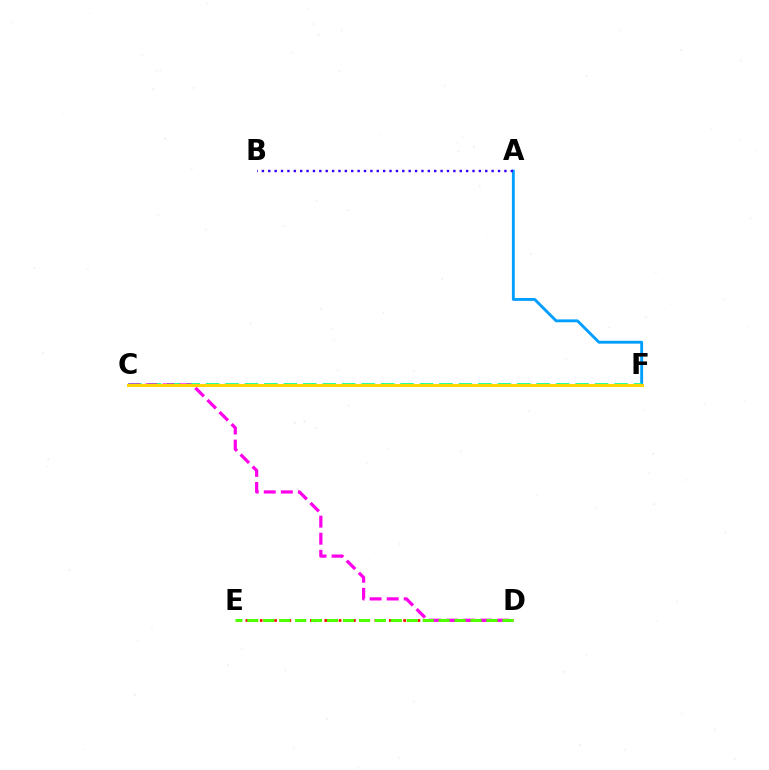{('A', 'F'): [{'color': '#009eff', 'line_style': 'solid', 'thickness': 2.06}], ('C', 'F'): [{'color': '#00ff86', 'line_style': 'dashed', 'thickness': 2.64}, {'color': '#ffd500', 'line_style': 'solid', 'thickness': 2.16}], ('D', 'E'): [{'color': '#ff0000', 'line_style': 'dotted', 'thickness': 1.95}, {'color': '#4fff00', 'line_style': 'dashed', 'thickness': 2.17}], ('C', 'D'): [{'color': '#ff00ed', 'line_style': 'dashed', 'thickness': 2.32}], ('A', 'B'): [{'color': '#3700ff', 'line_style': 'dotted', 'thickness': 1.73}]}